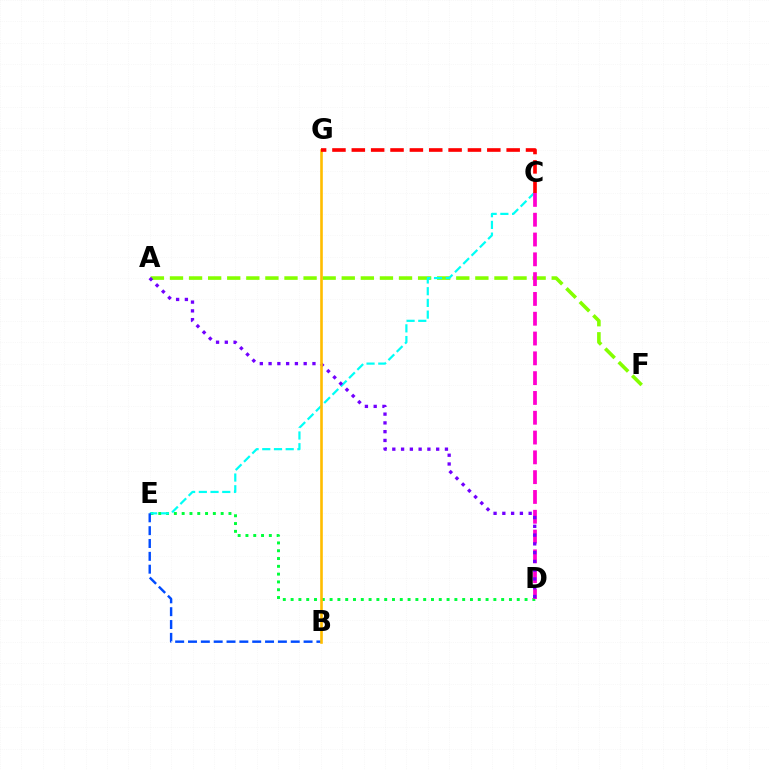{('A', 'F'): [{'color': '#84ff00', 'line_style': 'dashed', 'thickness': 2.59}], ('D', 'E'): [{'color': '#00ff39', 'line_style': 'dotted', 'thickness': 2.12}], ('C', 'E'): [{'color': '#00fff6', 'line_style': 'dashed', 'thickness': 1.59}], ('C', 'D'): [{'color': '#ff00cf', 'line_style': 'dashed', 'thickness': 2.69}], ('B', 'E'): [{'color': '#004bff', 'line_style': 'dashed', 'thickness': 1.74}], ('A', 'D'): [{'color': '#7200ff', 'line_style': 'dotted', 'thickness': 2.38}], ('B', 'G'): [{'color': '#ffbd00', 'line_style': 'solid', 'thickness': 1.89}], ('C', 'G'): [{'color': '#ff0000', 'line_style': 'dashed', 'thickness': 2.63}]}